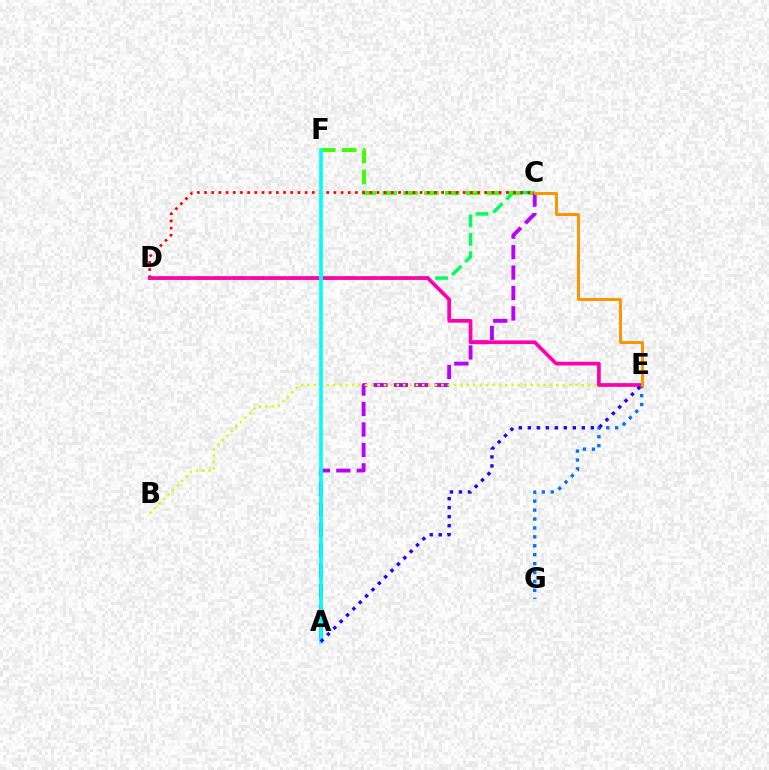{('C', 'D'): [{'color': '#00ff5c', 'line_style': 'dashed', 'thickness': 2.5}, {'color': '#ff0000', 'line_style': 'dotted', 'thickness': 1.95}], ('C', 'F'): [{'color': '#3dff00', 'line_style': 'dashed', 'thickness': 2.84}], ('A', 'C'): [{'color': '#b900ff', 'line_style': 'dashed', 'thickness': 2.78}], ('B', 'E'): [{'color': '#d1ff00', 'line_style': 'dotted', 'thickness': 1.73}], ('E', 'G'): [{'color': '#0074ff', 'line_style': 'dotted', 'thickness': 2.43}], ('D', 'E'): [{'color': '#ff00ac', 'line_style': 'solid', 'thickness': 2.67}], ('A', 'F'): [{'color': '#00fff6', 'line_style': 'solid', 'thickness': 2.64}], ('A', 'E'): [{'color': '#2500ff', 'line_style': 'dotted', 'thickness': 2.45}], ('C', 'E'): [{'color': '#ff9400', 'line_style': 'solid', 'thickness': 2.15}]}